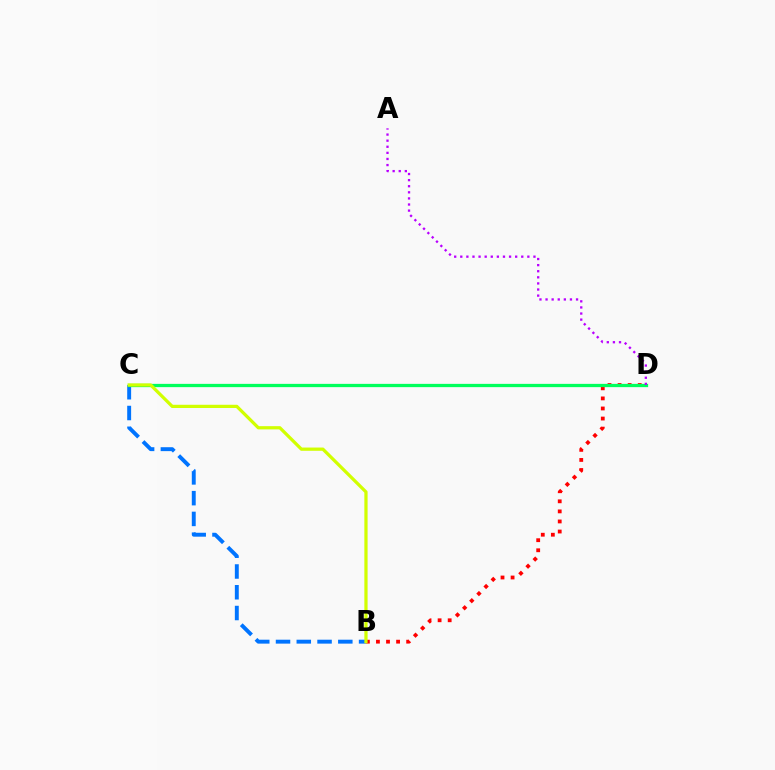{('B', 'C'): [{'color': '#0074ff', 'line_style': 'dashed', 'thickness': 2.82}, {'color': '#d1ff00', 'line_style': 'solid', 'thickness': 2.33}], ('B', 'D'): [{'color': '#ff0000', 'line_style': 'dotted', 'thickness': 2.74}], ('C', 'D'): [{'color': '#00ff5c', 'line_style': 'solid', 'thickness': 2.36}], ('A', 'D'): [{'color': '#b900ff', 'line_style': 'dotted', 'thickness': 1.66}]}